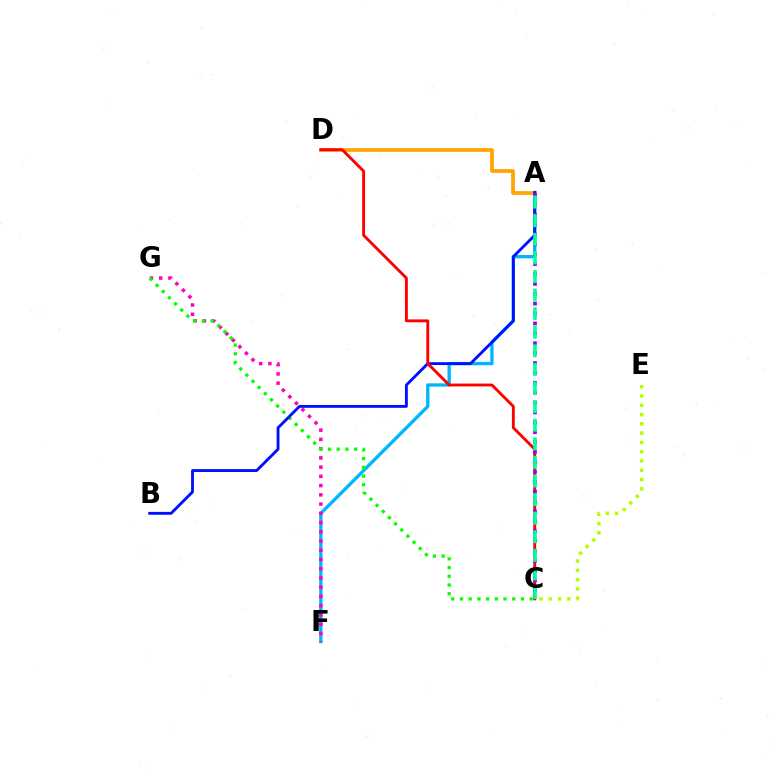{('A', 'F'): [{'color': '#00b5ff', 'line_style': 'solid', 'thickness': 2.39}], ('A', 'D'): [{'color': '#ffa500', 'line_style': 'solid', 'thickness': 2.7}], ('F', 'G'): [{'color': '#ff00bd', 'line_style': 'dotted', 'thickness': 2.51}], ('C', 'G'): [{'color': '#08ff00', 'line_style': 'dotted', 'thickness': 2.37}], ('A', 'B'): [{'color': '#0010ff', 'line_style': 'solid', 'thickness': 2.06}], ('C', 'E'): [{'color': '#b3ff00', 'line_style': 'dotted', 'thickness': 2.52}], ('C', 'D'): [{'color': '#ff0000', 'line_style': 'solid', 'thickness': 2.07}], ('A', 'C'): [{'color': '#9b00ff', 'line_style': 'dotted', 'thickness': 2.69}, {'color': '#00ff9d', 'line_style': 'dashed', 'thickness': 2.53}]}